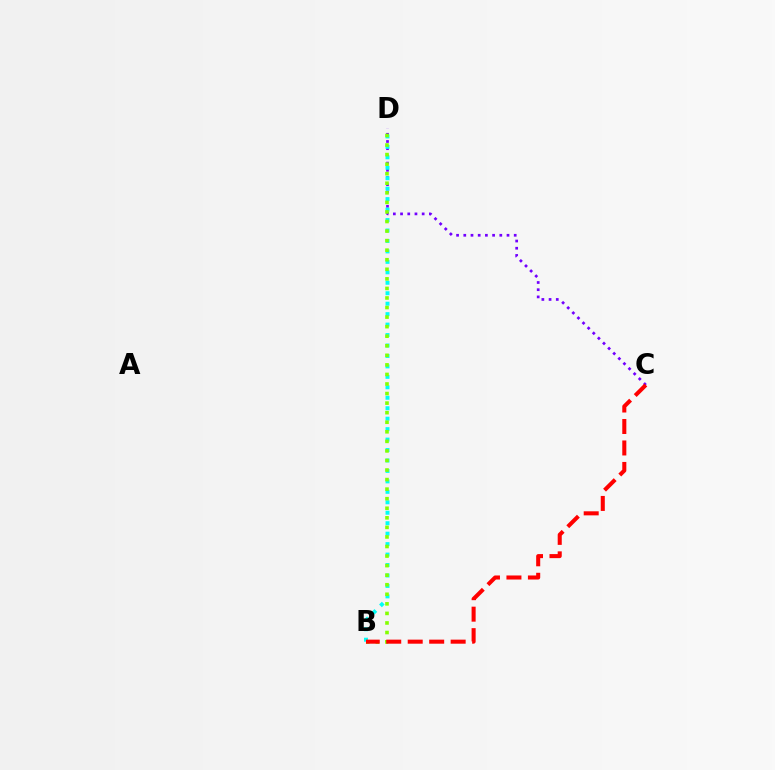{('C', 'D'): [{'color': '#7200ff', 'line_style': 'dotted', 'thickness': 1.96}], ('B', 'D'): [{'color': '#00fff6', 'line_style': 'dotted', 'thickness': 2.84}, {'color': '#84ff00', 'line_style': 'dotted', 'thickness': 2.6}], ('B', 'C'): [{'color': '#ff0000', 'line_style': 'dashed', 'thickness': 2.92}]}